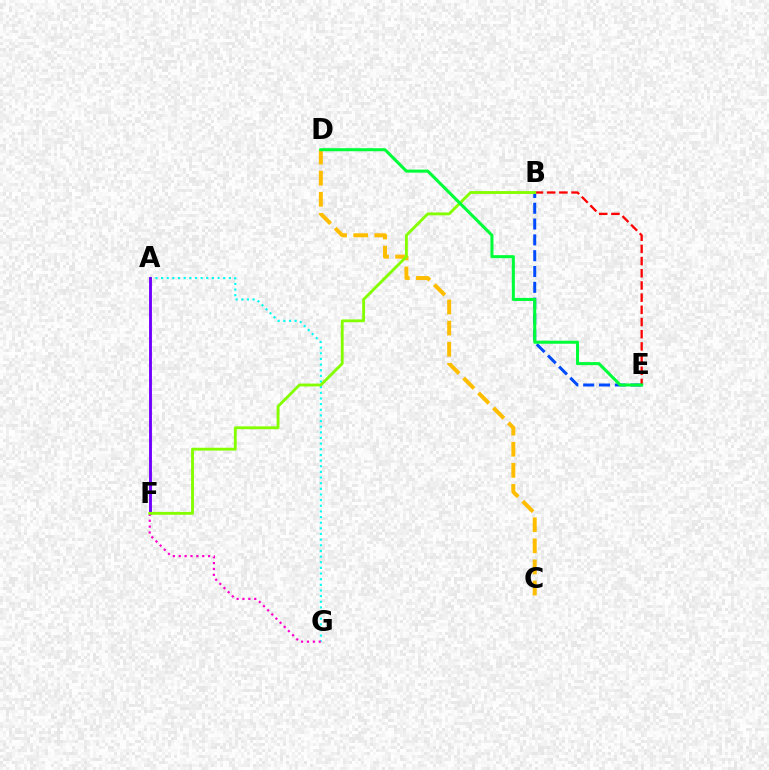{('A', 'G'): [{'color': '#00fff6', 'line_style': 'dotted', 'thickness': 1.53}], ('C', 'D'): [{'color': '#ffbd00', 'line_style': 'dashed', 'thickness': 2.87}], ('A', 'F'): [{'color': '#7200ff', 'line_style': 'solid', 'thickness': 2.09}], ('B', 'E'): [{'color': '#004bff', 'line_style': 'dashed', 'thickness': 2.15}, {'color': '#ff0000', 'line_style': 'dashed', 'thickness': 1.66}], ('F', 'G'): [{'color': '#ff00cf', 'line_style': 'dotted', 'thickness': 1.6}], ('B', 'F'): [{'color': '#84ff00', 'line_style': 'solid', 'thickness': 2.05}], ('D', 'E'): [{'color': '#00ff39', 'line_style': 'solid', 'thickness': 2.2}]}